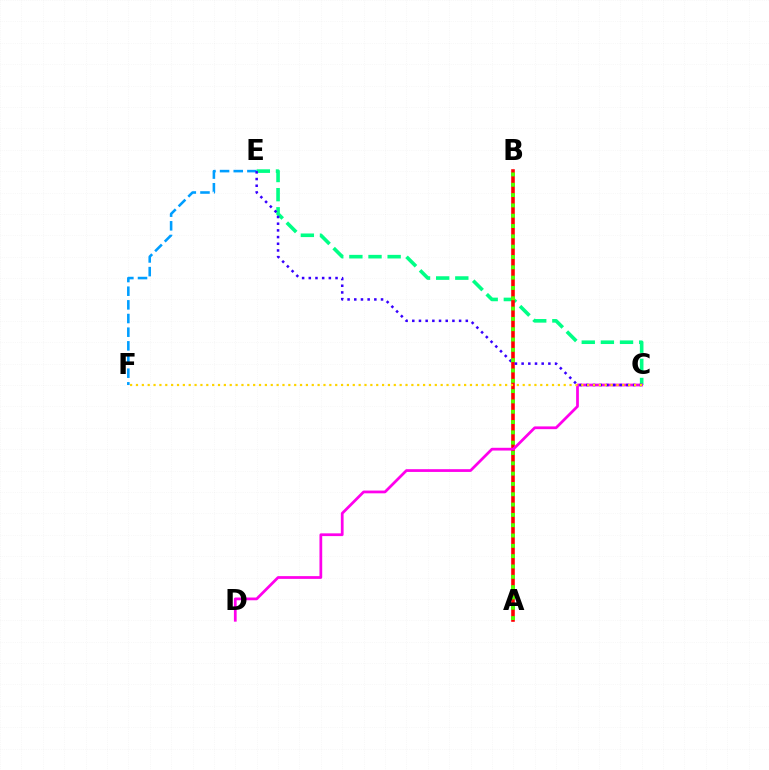{('C', 'E'): [{'color': '#00ff86', 'line_style': 'dashed', 'thickness': 2.6}, {'color': '#3700ff', 'line_style': 'dotted', 'thickness': 1.82}], ('E', 'F'): [{'color': '#009eff', 'line_style': 'dashed', 'thickness': 1.86}], ('A', 'B'): [{'color': '#ff0000', 'line_style': 'solid', 'thickness': 2.59}, {'color': '#4fff00', 'line_style': 'dotted', 'thickness': 2.8}], ('C', 'D'): [{'color': '#ff00ed', 'line_style': 'solid', 'thickness': 1.98}], ('C', 'F'): [{'color': '#ffd500', 'line_style': 'dotted', 'thickness': 1.59}]}